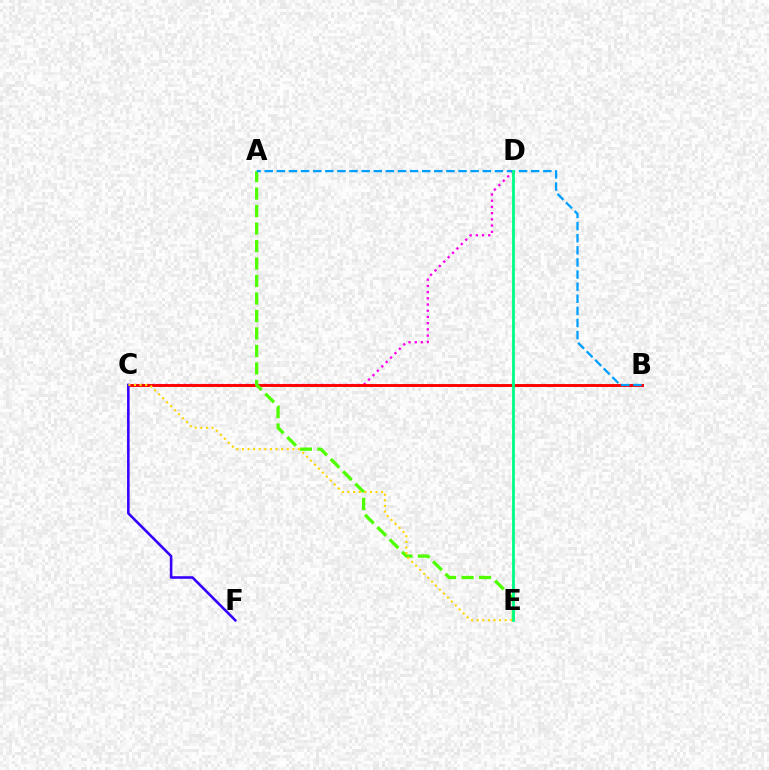{('C', 'D'): [{'color': '#ff00ed', 'line_style': 'dotted', 'thickness': 1.69}], ('B', 'C'): [{'color': '#ff0000', 'line_style': 'solid', 'thickness': 2.09}], ('A', 'E'): [{'color': '#4fff00', 'line_style': 'dashed', 'thickness': 2.38}], ('C', 'F'): [{'color': '#3700ff', 'line_style': 'solid', 'thickness': 1.85}], ('A', 'B'): [{'color': '#009eff', 'line_style': 'dashed', 'thickness': 1.65}], ('C', 'E'): [{'color': '#ffd500', 'line_style': 'dotted', 'thickness': 1.52}], ('D', 'E'): [{'color': '#00ff86', 'line_style': 'solid', 'thickness': 2.03}]}